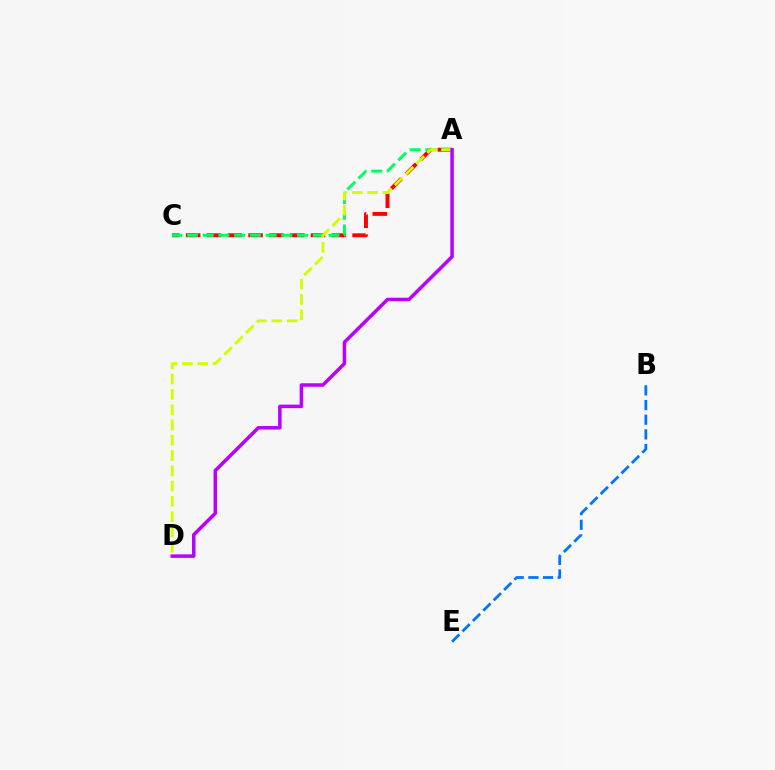{('B', 'E'): [{'color': '#0074ff', 'line_style': 'dashed', 'thickness': 1.99}], ('A', 'C'): [{'color': '#ff0000', 'line_style': 'dashed', 'thickness': 2.83}, {'color': '#00ff5c', 'line_style': 'dashed', 'thickness': 2.14}], ('A', 'D'): [{'color': '#d1ff00', 'line_style': 'dashed', 'thickness': 2.08}, {'color': '#b900ff', 'line_style': 'solid', 'thickness': 2.51}]}